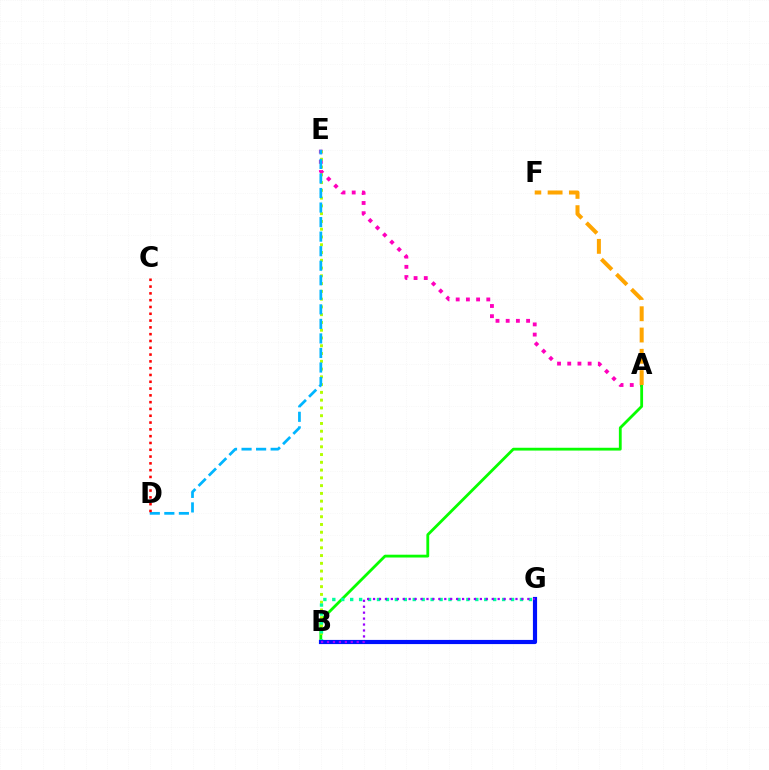{('A', 'E'): [{'color': '#ff00bd', 'line_style': 'dotted', 'thickness': 2.77}], ('A', 'B'): [{'color': '#08ff00', 'line_style': 'solid', 'thickness': 2.02}], ('B', 'E'): [{'color': '#b3ff00', 'line_style': 'dotted', 'thickness': 2.11}], ('B', 'G'): [{'color': '#00ff9d', 'line_style': 'dotted', 'thickness': 2.43}, {'color': '#0010ff', 'line_style': 'solid', 'thickness': 3.0}, {'color': '#9b00ff', 'line_style': 'dotted', 'thickness': 1.61}], ('D', 'E'): [{'color': '#00b5ff', 'line_style': 'dashed', 'thickness': 1.98}], ('A', 'F'): [{'color': '#ffa500', 'line_style': 'dashed', 'thickness': 2.89}], ('C', 'D'): [{'color': '#ff0000', 'line_style': 'dotted', 'thickness': 1.85}]}